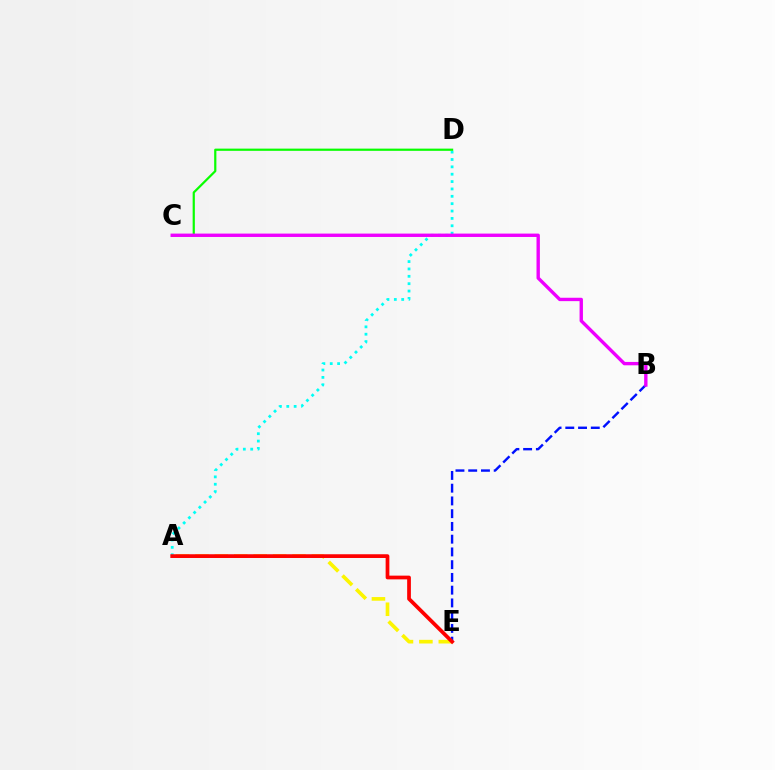{('B', 'E'): [{'color': '#0010ff', 'line_style': 'dashed', 'thickness': 1.73}], ('A', 'D'): [{'color': '#00fff6', 'line_style': 'dotted', 'thickness': 2.0}], ('A', 'E'): [{'color': '#fcf500', 'line_style': 'dashed', 'thickness': 2.64}, {'color': '#ff0000', 'line_style': 'solid', 'thickness': 2.69}], ('C', 'D'): [{'color': '#08ff00', 'line_style': 'solid', 'thickness': 1.59}], ('B', 'C'): [{'color': '#ee00ff', 'line_style': 'solid', 'thickness': 2.43}]}